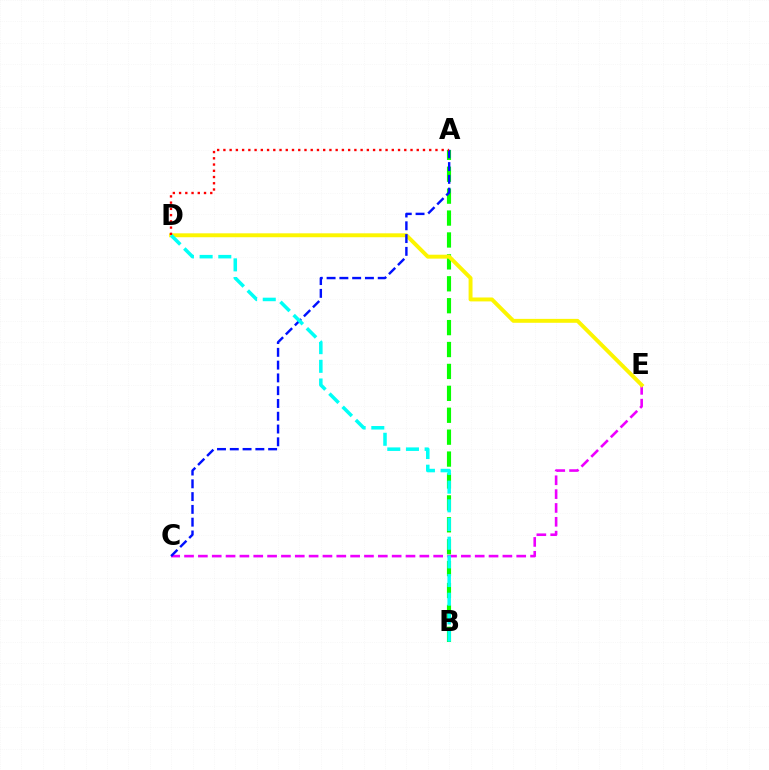{('C', 'E'): [{'color': '#ee00ff', 'line_style': 'dashed', 'thickness': 1.88}], ('A', 'B'): [{'color': '#08ff00', 'line_style': 'dashed', 'thickness': 2.98}], ('D', 'E'): [{'color': '#fcf500', 'line_style': 'solid', 'thickness': 2.82}], ('A', 'C'): [{'color': '#0010ff', 'line_style': 'dashed', 'thickness': 1.74}], ('B', 'D'): [{'color': '#00fff6', 'line_style': 'dashed', 'thickness': 2.54}], ('A', 'D'): [{'color': '#ff0000', 'line_style': 'dotted', 'thickness': 1.69}]}